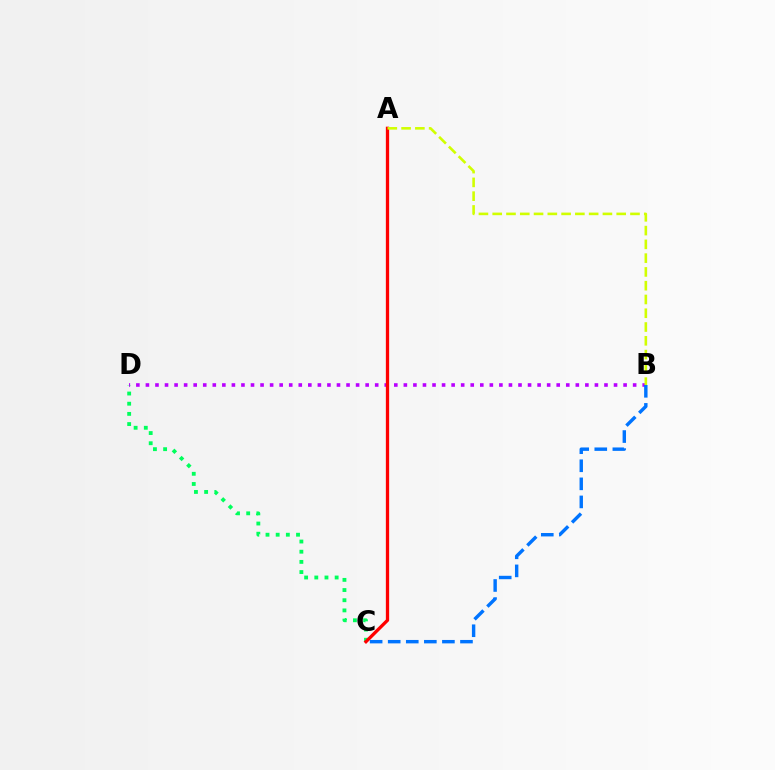{('B', 'D'): [{'color': '#b900ff', 'line_style': 'dotted', 'thickness': 2.6}], ('C', 'D'): [{'color': '#00ff5c', 'line_style': 'dotted', 'thickness': 2.76}], ('A', 'C'): [{'color': '#ff0000', 'line_style': 'solid', 'thickness': 2.37}], ('B', 'C'): [{'color': '#0074ff', 'line_style': 'dashed', 'thickness': 2.45}], ('A', 'B'): [{'color': '#d1ff00', 'line_style': 'dashed', 'thickness': 1.87}]}